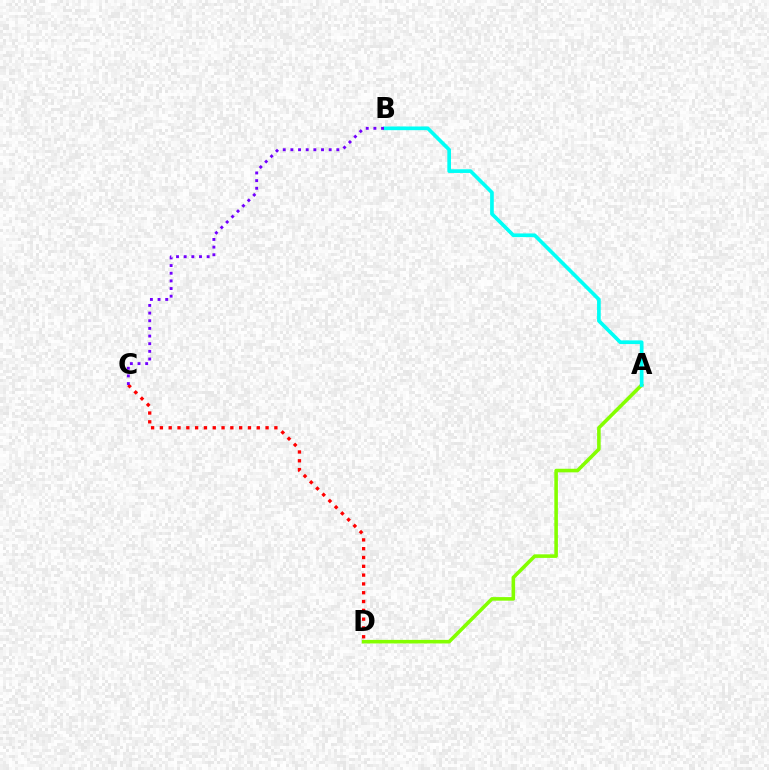{('C', 'D'): [{'color': '#ff0000', 'line_style': 'dotted', 'thickness': 2.39}], ('A', 'D'): [{'color': '#84ff00', 'line_style': 'solid', 'thickness': 2.58}], ('A', 'B'): [{'color': '#00fff6', 'line_style': 'solid', 'thickness': 2.65}], ('B', 'C'): [{'color': '#7200ff', 'line_style': 'dotted', 'thickness': 2.08}]}